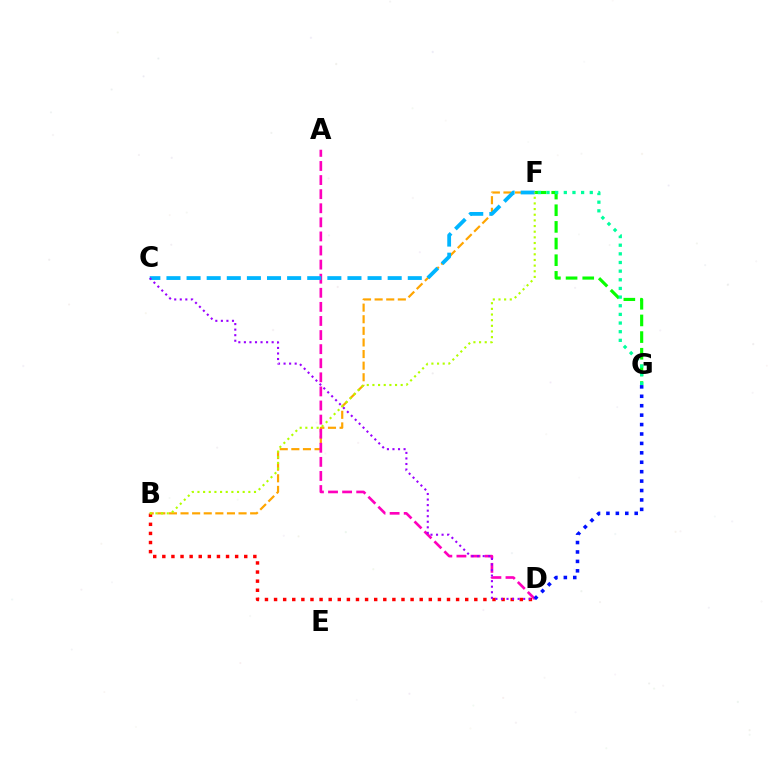{('F', 'G'): [{'color': '#08ff00', 'line_style': 'dashed', 'thickness': 2.26}, {'color': '#00ff9d', 'line_style': 'dotted', 'thickness': 2.35}], ('B', 'D'): [{'color': '#ff0000', 'line_style': 'dotted', 'thickness': 2.47}], ('B', 'F'): [{'color': '#ffa500', 'line_style': 'dashed', 'thickness': 1.58}, {'color': '#b3ff00', 'line_style': 'dotted', 'thickness': 1.54}], ('A', 'D'): [{'color': '#ff00bd', 'line_style': 'dashed', 'thickness': 1.91}], ('C', 'F'): [{'color': '#00b5ff', 'line_style': 'dashed', 'thickness': 2.73}], ('D', 'G'): [{'color': '#0010ff', 'line_style': 'dotted', 'thickness': 2.56}], ('C', 'D'): [{'color': '#9b00ff', 'line_style': 'dotted', 'thickness': 1.51}]}